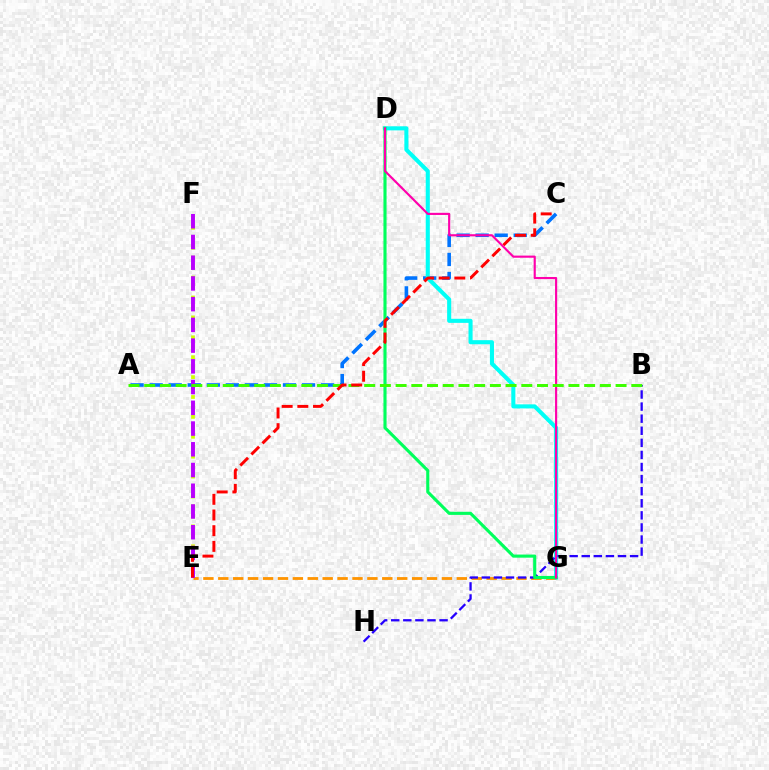{('E', 'G'): [{'color': '#ff9400', 'line_style': 'dashed', 'thickness': 2.03}], ('A', 'C'): [{'color': '#0074ff', 'line_style': 'dashed', 'thickness': 2.59}], ('D', 'G'): [{'color': '#00fff6', 'line_style': 'solid', 'thickness': 2.93}, {'color': '#00ff5c', 'line_style': 'solid', 'thickness': 2.24}, {'color': '#ff00ac', 'line_style': 'solid', 'thickness': 1.54}], ('B', 'H'): [{'color': '#2500ff', 'line_style': 'dashed', 'thickness': 1.64}], ('E', 'F'): [{'color': '#d1ff00', 'line_style': 'dotted', 'thickness': 2.7}, {'color': '#b900ff', 'line_style': 'dashed', 'thickness': 2.82}], ('A', 'B'): [{'color': '#3dff00', 'line_style': 'dashed', 'thickness': 2.13}], ('C', 'E'): [{'color': '#ff0000', 'line_style': 'dashed', 'thickness': 2.13}]}